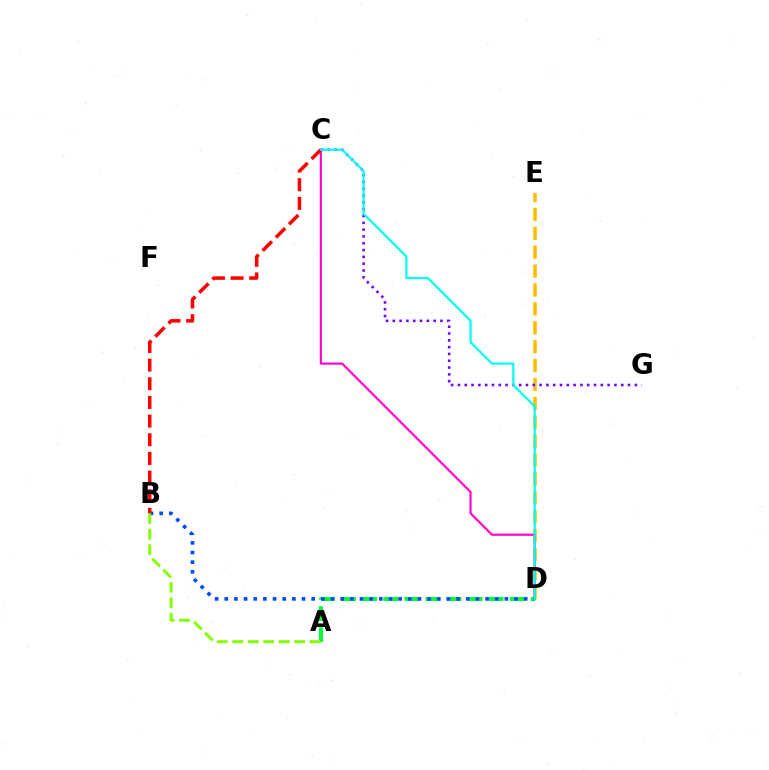{('D', 'E'): [{'color': '#ffbd00', 'line_style': 'dashed', 'thickness': 2.57}], ('C', 'G'): [{'color': '#7200ff', 'line_style': 'dotted', 'thickness': 1.85}], ('A', 'D'): [{'color': '#00ff39', 'line_style': 'dashed', 'thickness': 2.86}], ('B', 'D'): [{'color': '#004bff', 'line_style': 'dotted', 'thickness': 2.62}], ('C', 'D'): [{'color': '#ff00cf', 'line_style': 'solid', 'thickness': 1.53}, {'color': '#00fff6', 'line_style': 'solid', 'thickness': 1.58}], ('B', 'C'): [{'color': '#ff0000', 'line_style': 'dashed', 'thickness': 2.54}], ('A', 'B'): [{'color': '#84ff00', 'line_style': 'dashed', 'thickness': 2.1}]}